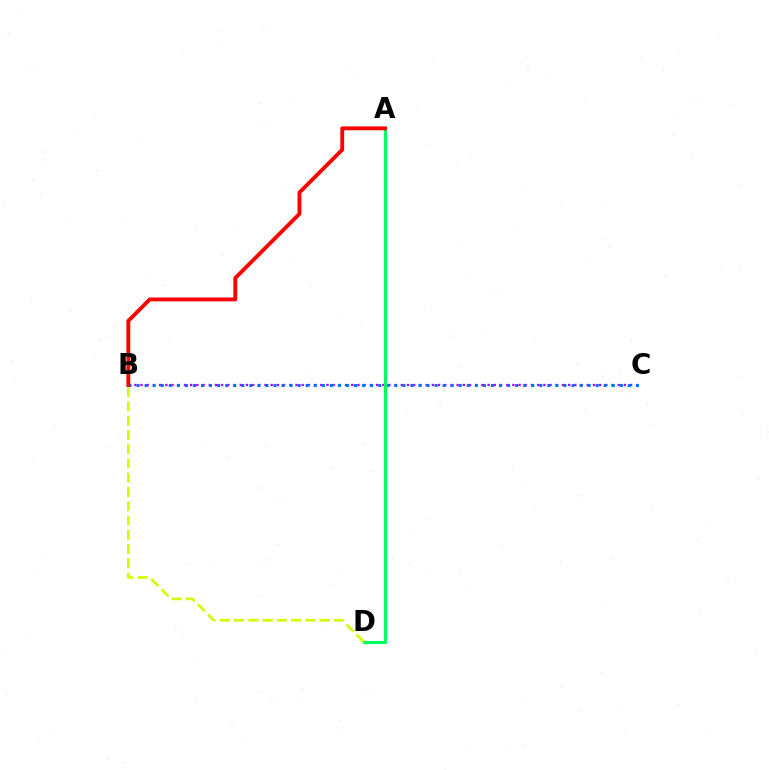{('B', 'C'): [{'color': '#b900ff', 'line_style': 'dotted', 'thickness': 1.68}, {'color': '#0074ff', 'line_style': 'dotted', 'thickness': 2.19}], ('A', 'D'): [{'color': '#00ff5c', 'line_style': 'solid', 'thickness': 2.25}], ('B', 'D'): [{'color': '#d1ff00', 'line_style': 'dashed', 'thickness': 1.94}], ('A', 'B'): [{'color': '#ff0000', 'line_style': 'solid', 'thickness': 2.77}]}